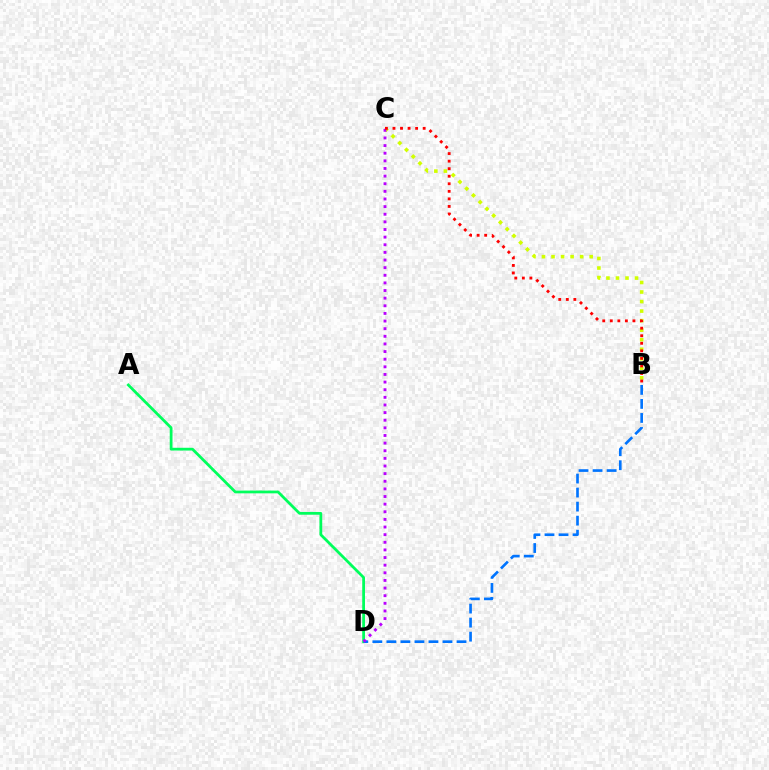{('A', 'D'): [{'color': '#00ff5c', 'line_style': 'solid', 'thickness': 2.0}], ('B', 'D'): [{'color': '#0074ff', 'line_style': 'dashed', 'thickness': 1.91}], ('B', 'C'): [{'color': '#d1ff00', 'line_style': 'dotted', 'thickness': 2.59}, {'color': '#ff0000', 'line_style': 'dotted', 'thickness': 2.05}], ('C', 'D'): [{'color': '#b900ff', 'line_style': 'dotted', 'thickness': 2.07}]}